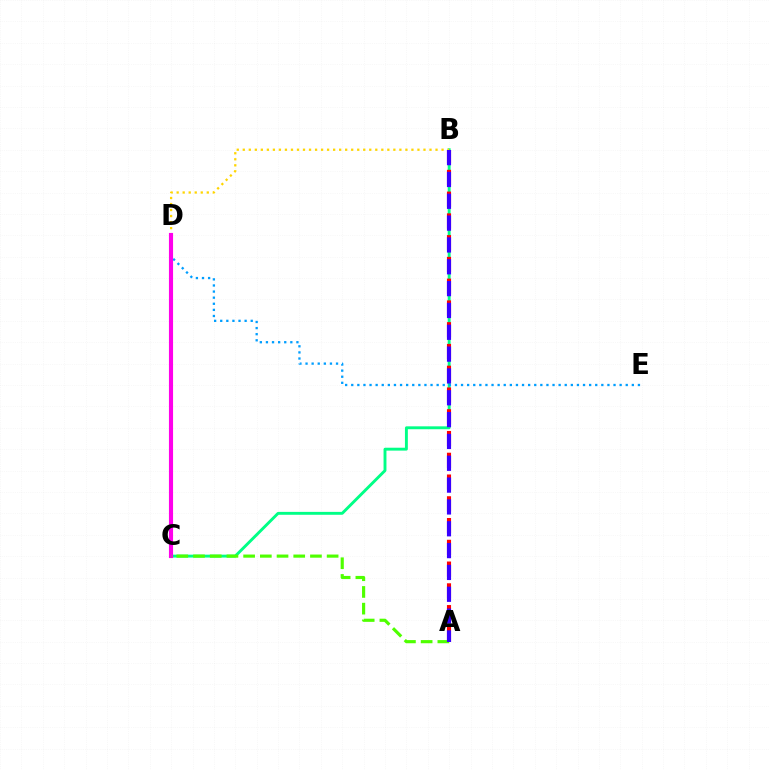{('B', 'C'): [{'color': '#00ff86', 'line_style': 'solid', 'thickness': 2.09}], ('A', 'B'): [{'color': '#ff0000', 'line_style': 'dashed', 'thickness': 2.96}, {'color': '#3700ff', 'line_style': 'dashed', 'thickness': 2.97}], ('D', 'E'): [{'color': '#009eff', 'line_style': 'dotted', 'thickness': 1.66}], ('B', 'D'): [{'color': '#ffd500', 'line_style': 'dotted', 'thickness': 1.64}], ('C', 'D'): [{'color': '#ff00ed', 'line_style': 'solid', 'thickness': 2.97}], ('A', 'C'): [{'color': '#4fff00', 'line_style': 'dashed', 'thickness': 2.27}]}